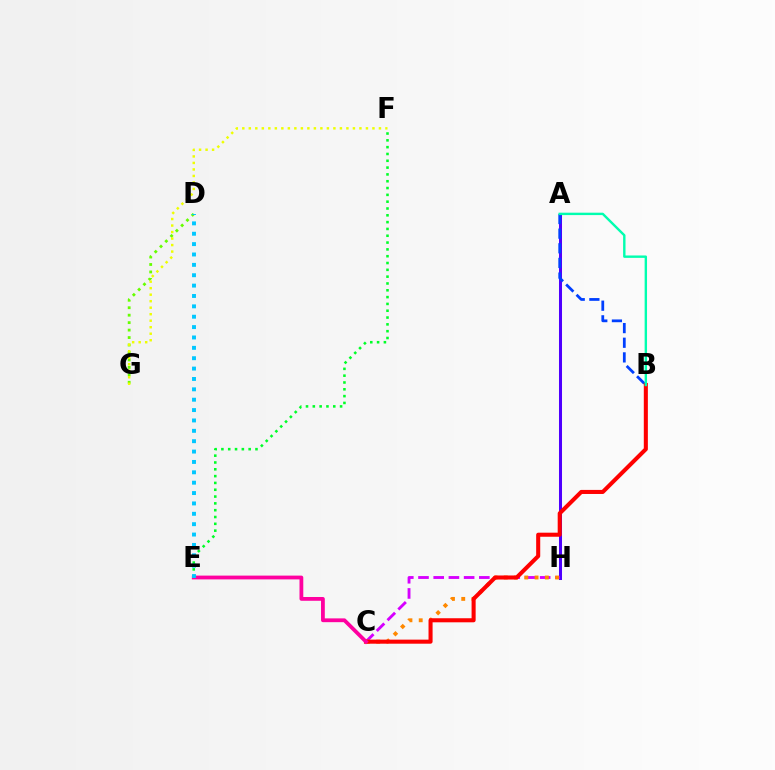{('A', 'H'): [{'color': '#4f00ff', 'line_style': 'solid', 'thickness': 2.18}], ('A', 'B'): [{'color': '#003fff', 'line_style': 'dashed', 'thickness': 1.99}, {'color': '#00ffaf', 'line_style': 'solid', 'thickness': 1.73}], ('C', 'H'): [{'color': '#d600ff', 'line_style': 'dashed', 'thickness': 2.07}, {'color': '#ff8800', 'line_style': 'dotted', 'thickness': 2.79}], ('E', 'F'): [{'color': '#00ff27', 'line_style': 'dotted', 'thickness': 1.85}], ('B', 'C'): [{'color': '#ff0000', 'line_style': 'solid', 'thickness': 2.92}], ('C', 'E'): [{'color': '#ff00a0', 'line_style': 'solid', 'thickness': 2.73}], ('D', 'G'): [{'color': '#66ff00', 'line_style': 'dotted', 'thickness': 2.03}], ('D', 'E'): [{'color': '#00c7ff', 'line_style': 'dotted', 'thickness': 2.82}], ('F', 'G'): [{'color': '#eeff00', 'line_style': 'dotted', 'thickness': 1.77}]}